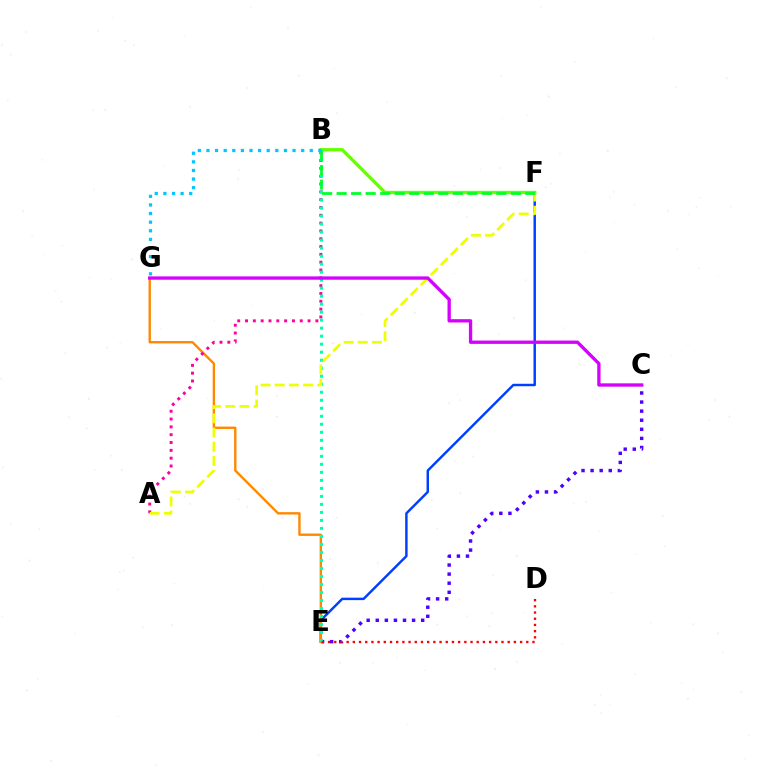{('C', 'E'): [{'color': '#4f00ff', 'line_style': 'dotted', 'thickness': 2.47}], ('E', 'F'): [{'color': '#003fff', 'line_style': 'solid', 'thickness': 1.76}], ('B', 'F'): [{'color': '#66ff00', 'line_style': 'solid', 'thickness': 2.38}, {'color': '#00ff27', 'line_style': 'dashed', 'thickness': 1.97}], ('E', 'G'): [{'color': '#ff8800', 'line_style': 'solid', 'thickness': 1.72}], ('A', 'B'): [{'color': '#ff00a0', 'line_style': 'dotted', 'thickness': 2.12}], ('B', 'E'): [{'color': '#00ffaf', 'line_style': 'dotted', 'thickness': 2.18}], ('A', 'F'): [{'color': '#eeff00', 'line_style': 'dashed', 'thickness': 1.92}], ('D', 'E'): [{'color': '#ff0000', 'line_style': 'dotted', 'thickness': 1.68}], ('C', 'G'): [{'color': '#d600ff', 'line_style': 'solid', 'thickness': 2.39}], ('B', 'G'): [{'color': '#00c7ff', 'line_style': 'dotted', 'thickness': 2.34}]}